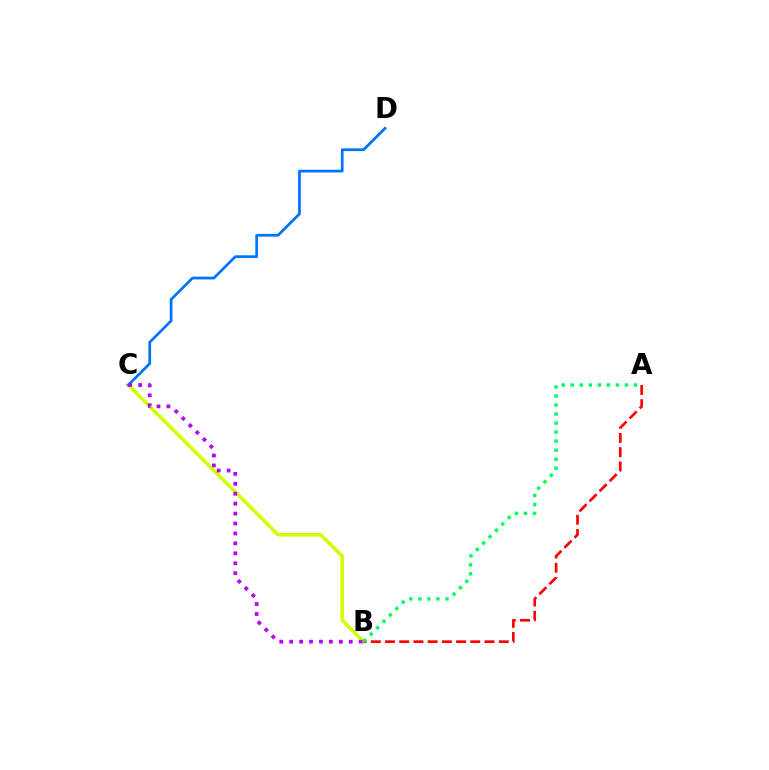{('B', 'C'): [{'color': '#d1ff00', 'line_style': 'solid', 'thickness': 2.58}, {'color': '#b900ff', 'line_style': 'dotted', 'thickness': 2.7}], ('C', 'D'): [{'color': '#0074ff', 'line_style': 'solid', 'thickness': 1.98}], ('A', 'B'): [{'color': '#ff0000', 'line_style': 'dashed', 'thickness': 1.93}, {'color': '#00ff5c', 'line_style': 'dotted', 'thickness': 2.45}]}